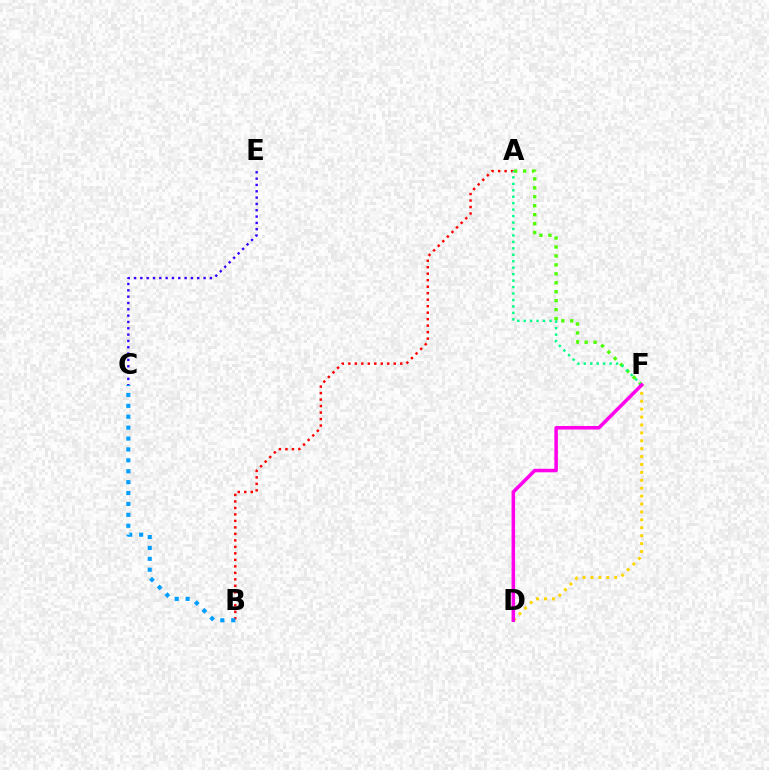{('A', 'F'): [{'color': '#4fff00', 'line_style': 'dotted', 'thickness': 2.43}, {'color': '#00ff86', 'line_style': 'dotted', 'thickness': 1.75}], ('D', 'F'): [{'color': '#ffd500', 'line_style': 'dotted', 'thickness': 2.15}, {'color': '#ff00ed', 'line_style': 'solid', 'thickness': 2.54}], ('A', 'B'): [{'color': '#ff0000', 'line_style': 'dotted', 'thickness': 1.76}], ('B', 'C'): [{'color': '#009eff', 'line_style': 'dotted', 'thickness': 2.96}], ('C', 'E'): [{'color': '#3700ff', 'line_style': 'dotted', 'thickness': 1.72}]}